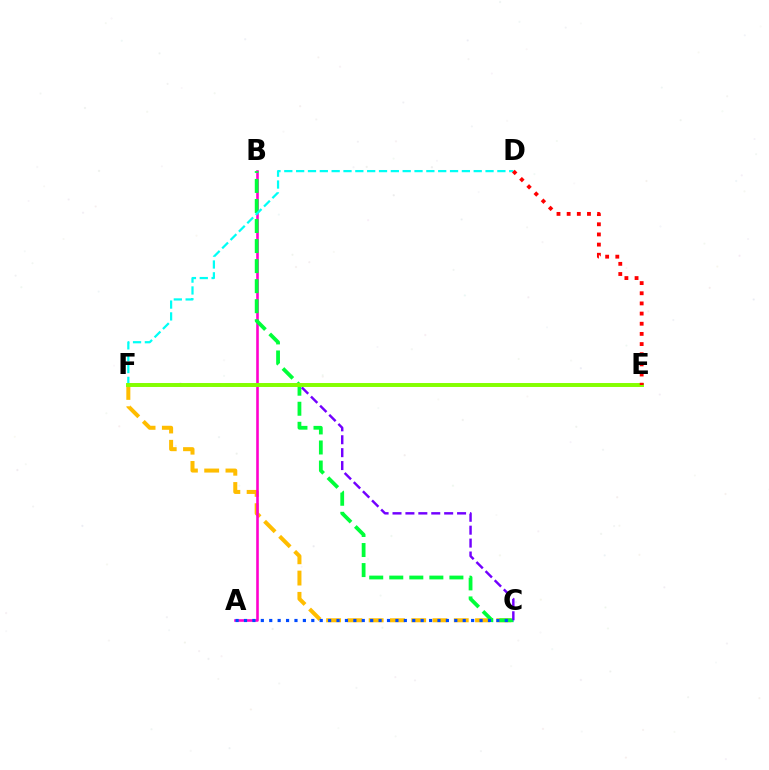{('C', 'F'): [{'color': '#ffbd00', 'line_style': 'dashed', 'thickness': 2.89}, {'color': '#7200ff', 'line_style': 'dashed', 'thickness': 1.75}], ('A', 'B'): [{'color': '#ff00cf', 'line_style': 'solid', 'thickness': 1.87}], ('B', 'C'): [{'color': '#00ff39', 'line_style': 'dashed', 'thickness': 2.72}], ('D', 'F'): [{'color': '#00fff6', 'line_style': 'dashed', 'thickness': 1.61}], ('E', 'F'): [{'color': '#84ff00', 'line_style': 'solid', 'thickness': 2.84}], ('D', 'E'): [{'color': '#ff0000', 'line_style': 'dotted', 'thickness': 2.76}], ('A', 'C'): [{'color': '#004bff', 'line_style': 'dotted', 'thickness': 2.29}]}